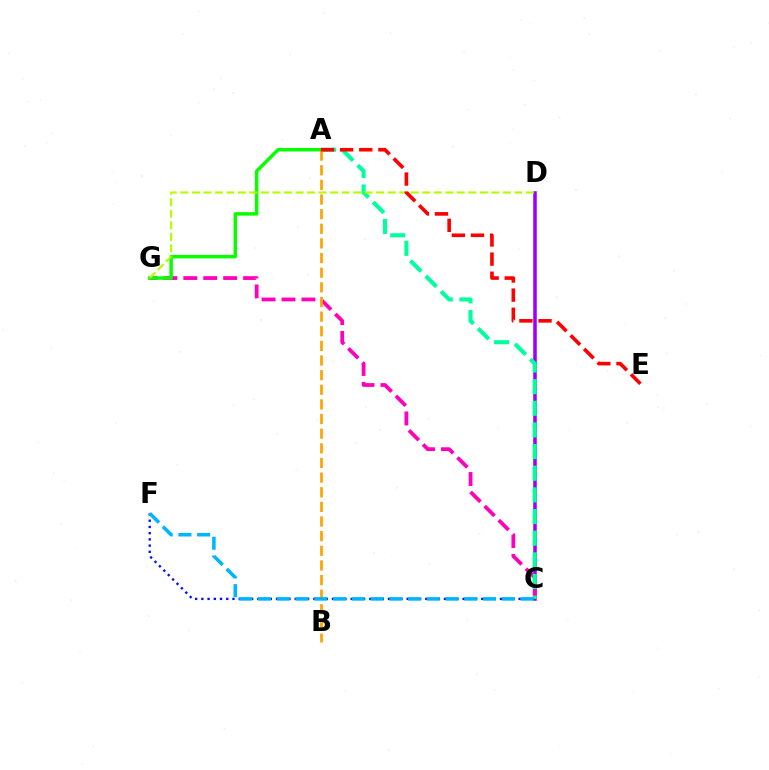{('C', 'D'): [{'color': '#9b00ff', 'line_style': 'solid', 'thickness': 2.55}], ('C', 'G'): [{'color': '#ff00bd', 'line_style': 'dashed', 'thickness': 2.71}], ('A', 'C'): [{'color': '#00ff9d', 'line_style': 'dashed', 'thickness': 2.94}], ('A', 'G'): [{'color': '#08ff00', 'line_style': 'solid', 'thickness': 2.51}], ('D', 'G'): [{'color': '#b3ff00', 'line_style': 'dashed', 'thickness': 1.56}], ('A', 'B'): [{'color': '#ffa500', 'line_style': 'dashed', 'thickness': 1.99}], ('A', 'E'): [{'color': '#ff0000', 'line_style': 'dashed', 'thickness': 2.6}], ('C', 'F'): [{'color': '#0010ff', 'line_style': 'dotted', 'thickness': 1.69}, {'color': '#00b5ff', 'line_style': 'dashed', 'thickness': 2.55}]}